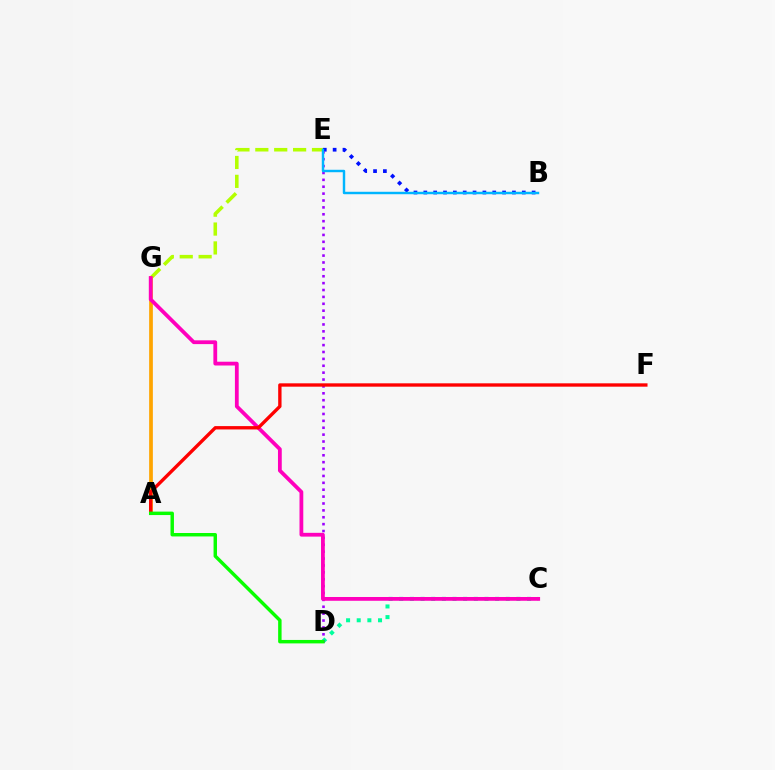{('E', 'G'): [{'color': '#b3ff00', 'line_style': 'dashed', 'thickness': 2.57}], ('A', 'G'): [{'color': '#ffa500', 'line_style': 'solid', 'thickness': 2.68}], ('B', 'E'): [{'color': '#0010ff', 'line_style': 'dotted', 'thickness': 2.68}, {'color': '#00b5ff', 'line_style': 'solid', 'thickness': 1.76}], ('C', 'D'): [{'color': '#00ff9d', 'line_style': 'dotted', 'thickness': 2.89}], ('D', 'E'): [{'color': '#9b00ff', 'line_style': 'dotted', 'thickness': 1.87}], ('C', 'G'): [{'color': '#ff00bd', 'line_style': 'solid', 'thickness': 2.72}], ('A', 'F'): [{'color': '#ff0000', 'line_style': 'solid', 'thickness': 2.41}], ('A', 'D'): [{'color': '#08ff00', 'line_style': 'solid', 'thickness': 2.48}]}